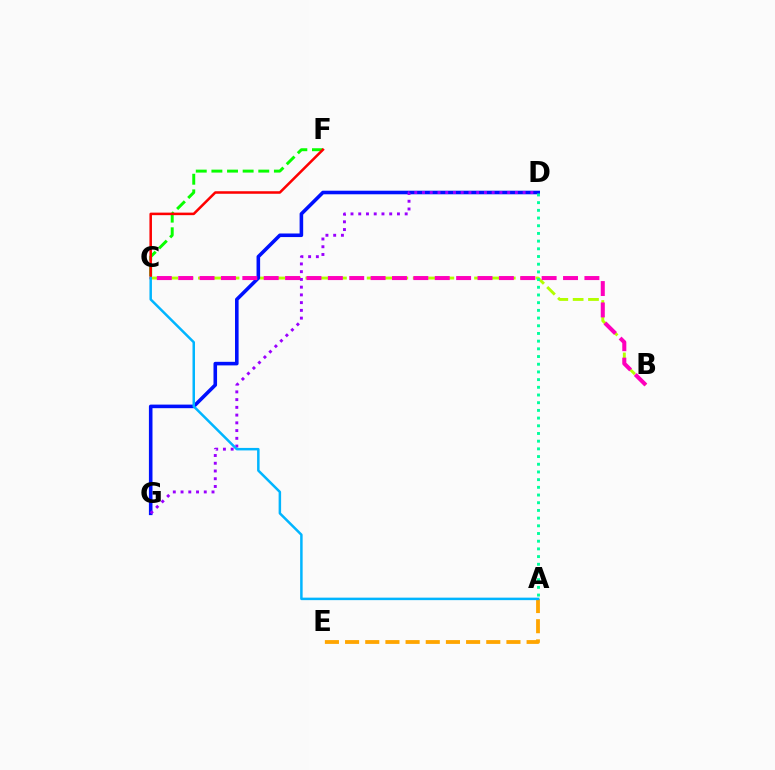{('C', 'F'): [{'color': '#08ff00', 'line_style': 'dashed', 'thickness': 2.12}, {'color': '#ff0000', 'line_style': 'solid', 'thickness': 1.82}], ('B', 'C'): [{'color': '#b3ff00', 'line_style': 'dashed', 'thickness': 2.08}, {'color': '#ff00bd', 'line_style': 'dashed', 'thickness': 2.9}], ('D', 'G'): [{'color': '#0010ff', 'line_style': 'solid', 'thickness': 2.58}, {'color': '#9b00ff', 'line_style': 'dotted', 'thickness': 2.1}], ('A', 'E'): [{'color': '#ffa500', 'line_style': 'dashed', 'thickness': 2.74}], ('A', 'D'): [{'color': '#00ff9d', 'line_style': 'dotted', 'thickness': 2.09}], ('A', 'C'): [{'color': '#00b5ff', 'line_style': 'solid', 'thickness': 1.8}]}